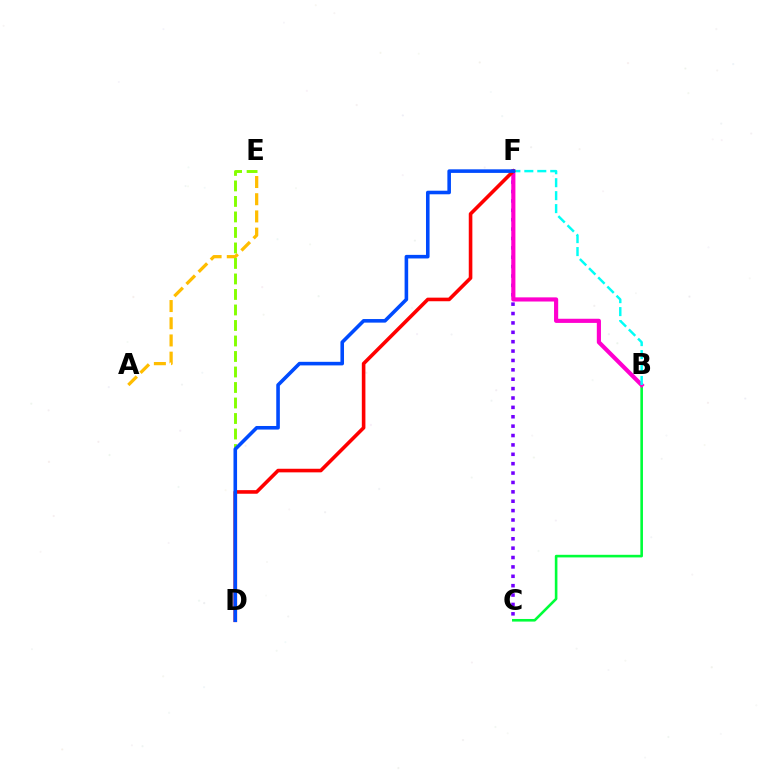{('C', 'F'): [{'color': '#7200ff', 'line_style': 'dotted', 'thickness': 2.55}], ('A', 'E'): [{'color': '#ffbd00', 'line_style': 'dashed', 'thickness': 2.34}], ('D', 'E'): [{'color': '#84ff00', 'line_style': 'dashed', 'thickness': 2.11}], ('B', 'C'): [{'color': '#00ff39', 'line_style': 'solid', 'thickness': 1.88}], ('B', 'F'): [{'color': '#ff00cf', 'line_style': 'solid', 'thickness': 2.99}, {'color': '#00fff6', 'line_style': 'dashed', 'thickness': 1.76}], ('D', 'F'): [{'color': '#ff0000', 'line_style': 'solid', 'thickness': 2.59}, {'color': '#004bff', 'line_style': 'solid', 'thickness': 2.58}]}